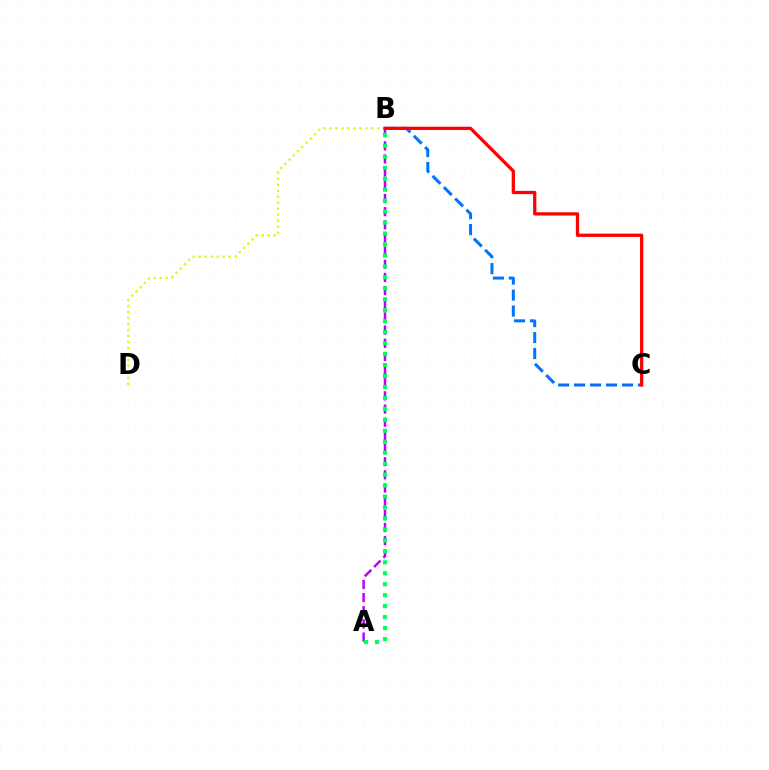{('A', 'B'): [{'color': '#b900ff', 'line_style': 'dashed', 'thickness': 1.79}, {'color': '#00ff5c', 'line_style': 'dotted', 'thickness': 2.98}], ('B', 'C'): [{'color': '#0074ff', 'line_style': 'dashed', 'thickness': 2.17}, {'color': '#ff0000', 'line_style': 'solid', 'thickness': 2.34}], ('B', 'D'): [{'color': '#d1ff00', 'line_style': 'dotted', 'thickness': 1.63}]}